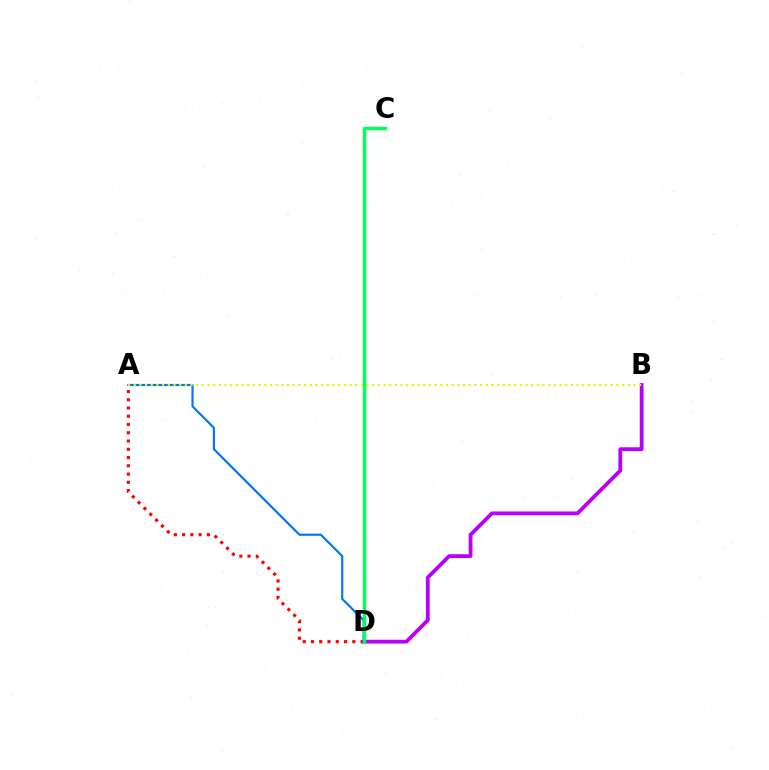{('A', 'D'): [{'color': '#ff0000', 'line_style': 'dotted', 'thickness': 2.24}, {'color': '#0074ff', 'line_style': 'solid', 'thickness': 1.55}], ('B', 'D'): [{'color': '#b900ff', 'line_style': 'solid', 'thickness': 2.73}], ('C', 'D'): [{'color': '#00ff5c', 'line_style': 'solid', 'thickness': 2.46}], ('A', 'B'): [{'color': '#d1ff00', 'line_style': 'dotted', 'thickness': 1.54}]}